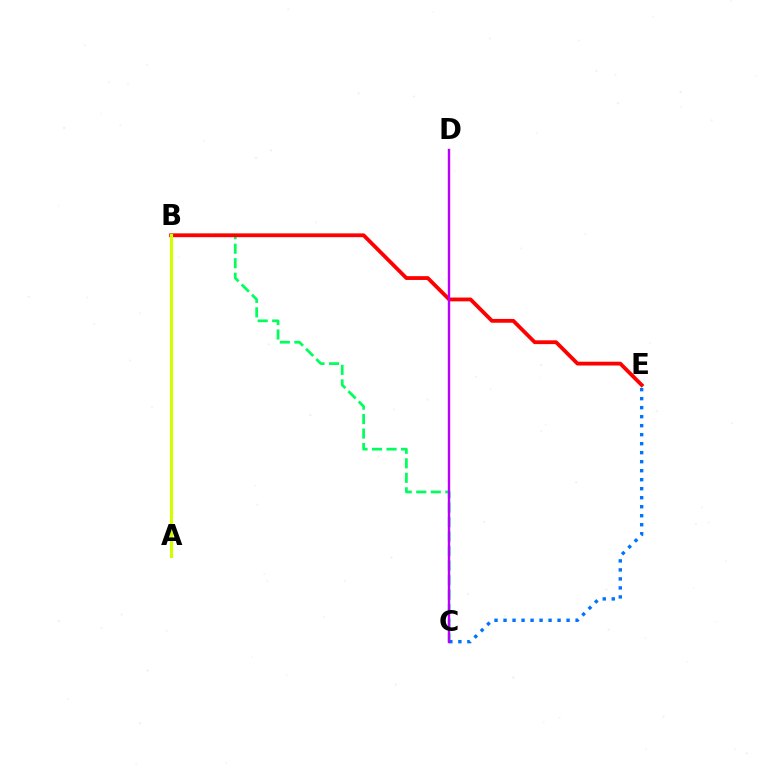{('B', 'C'): [{'color': '#00ff5c', 'line_style': 'dashed', 'thickness': 1.97}], ('B', 'E'): [{'color': '#ff0000', 'line_style': 'solid', 'thickness': 2.74}], ('C', 'E'): [{'color': '#0074ff', 'line_style': 'dotted', 'thickness': 2.45}], ('C', 'D'): [{'color': '#b900ff', 'line_style': 'solid', 'thickness': 1.73}], ('A', 'B'): [{'color': '#d1ff00', 'line_style': 'solid', 'thickness': 2.27}]}